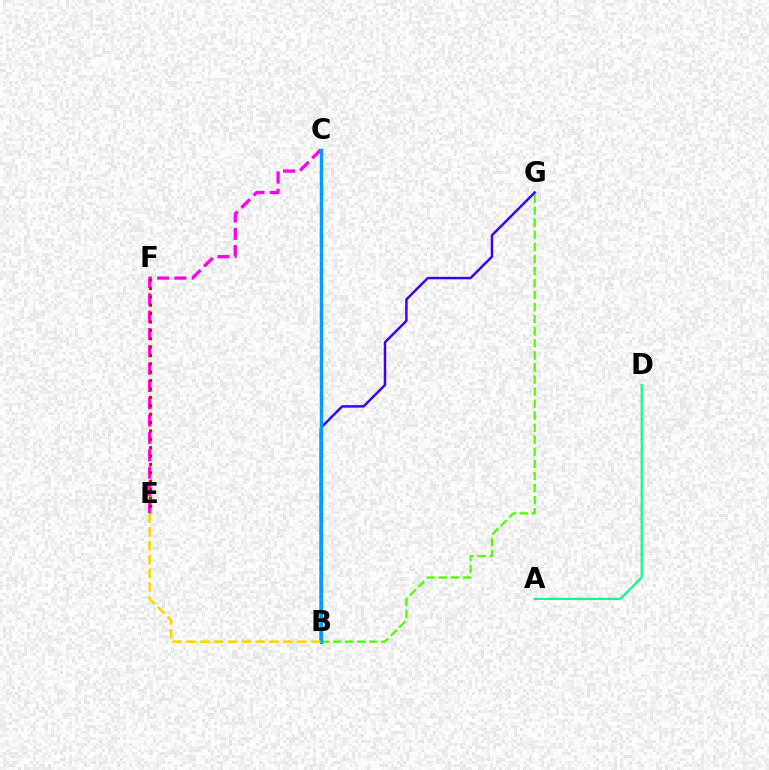{('C', 'E'): [{'color': '#ff00ed', 'line_style': 'dashed', 'thickness': 2.35}], ('E', 'F'): [{'color': '#ff0000', 'line_style': 'dotted', 'thickness': 2.28}], ('B', 'G'): [{'color': '#4fff00', 'line_style': 'dashed', 'thickness': 1.64}, {'color': '#3700ff', 'line_style': 'solid', 'thickness': 1.77}], ('B', 'C'): [{'color': '#009eff', 'line_style': 'solid', 'thickness': 2.43}], ('B', 'E'): [{'color': '#ffd500', 'line_style': 'dashed', 'thickness': 1.88}], ('A', 'D'): [{'color': '#00ff86', 'line_style': 'solid', 'thickness': 1.54}]}